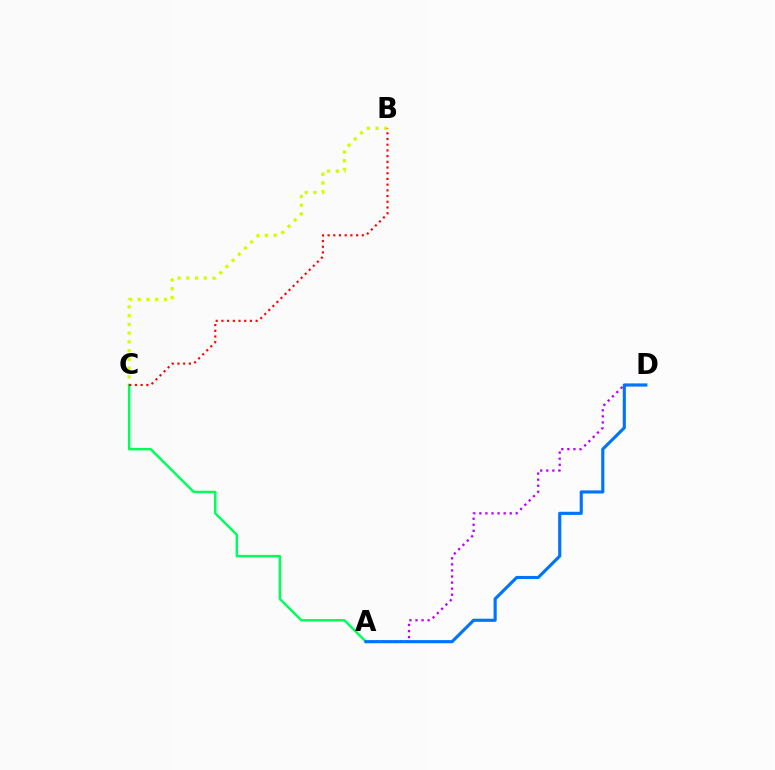{('B', 'C'): [{'color': '#d1ff00', 'line_style': 'dotted', 'thickness': 2.38}, {'color': '#ff0000', 'line_style': 'dotted', 'thickness': 1.55}], ('A', 'D'): [{'color': '#b900ff', 'line_style': 'dotted', 'thickness': 1.65}, {'color': '#0074ff', 'line_style': 'solid', 'thickness': 2.25}], ('A', 'C'): [{'color': '#00ff5c', 'line_style': 'solid', 'thickness': 1.77}]}